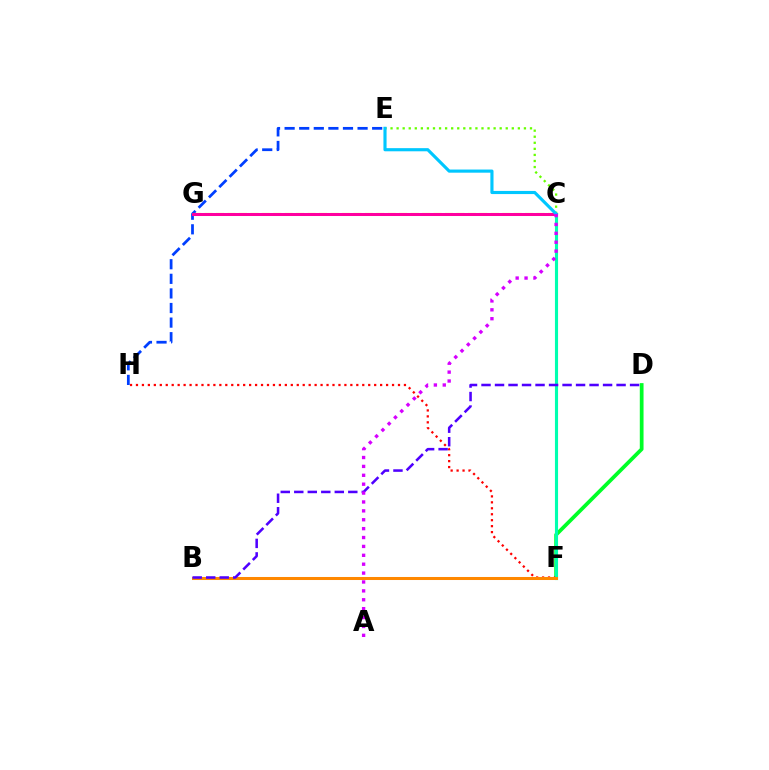{('D', 'F'): [{'color': '#00ff27', 'line_style': 'solid', 'thickness': 2.7}], ('F', 'H'): [{'color': '#ff0000', 'line_style': 'dotted', 'thickness': 1.62}], ('C', 'F'): [{'color': '#00ffaf', 'line_style': 'solid', 'thickness': 2.25}], ('B', 'F'): [{'color': '#ff8800', 'line_style': 'solid', 'thickness': 2.18}], ('C', 'E'): [{'color': '#66ff00', 'line_style': 'dotted', 'thickness': 1.65}, {'color': '#00c7ff', 'line_style': 'solid', 'thickness': 2.26}], ('E', 'H'): [{'color': '#003fff', 'line_style': 'dashed', 'thickness': 1.98}], ('C', 'G'): [{'color': '#eeff00', 'line_style': 'dashed', 'thickness': 1.56}, {'color': '#ff00a0', 'line_style': 'solid', 'thickness': 2.17}], ('B', 'D'): [{'color': '#4f00ff', 'line_style': 'dashed', 'thickness': 1.83}], ('A', 'C'): [{'color': '#d600ff', 'line_style': 'dotted', 'thickness': 2.42}]}